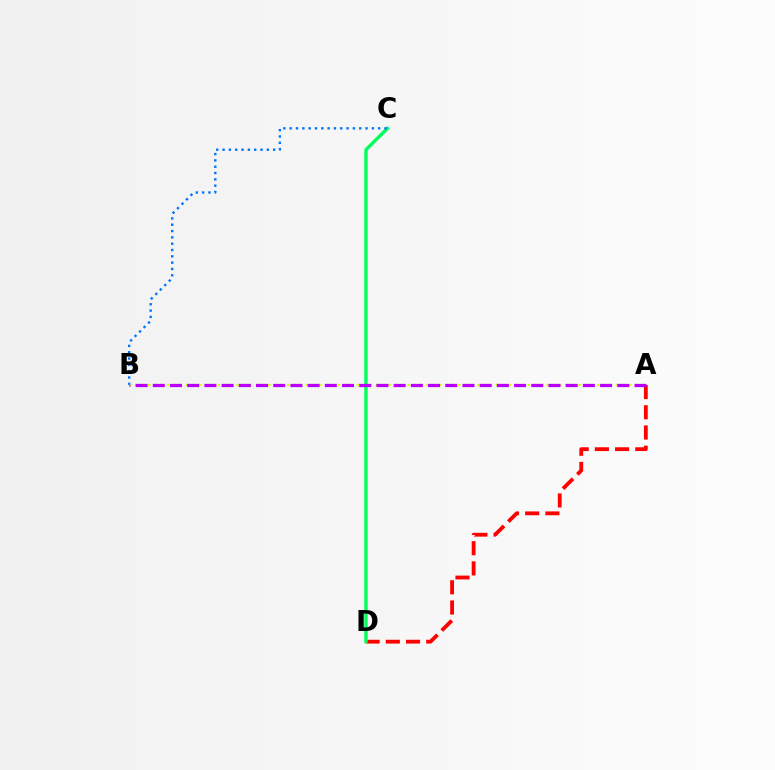{('A', 'D'): [{'color': '#ff0000', 'line_style': 'dashed', 'thickness': 2.75}], ('C', 'D'): [{'color': '#00ff5c', 'line_style': 'solid', 'thickness': 2.44}], ('B', 'C'): [{'color': '#0074ff', 'line_style': 'dotted', 'thickness': 1.72}], ('A', 'B'): [{'color': '#d1ff00', 'line_style': 'dotted', 'thickness': 1.72}, {'color': '#b900ff', 'line_style': 'dashed', 'thickness': 2.34}]}